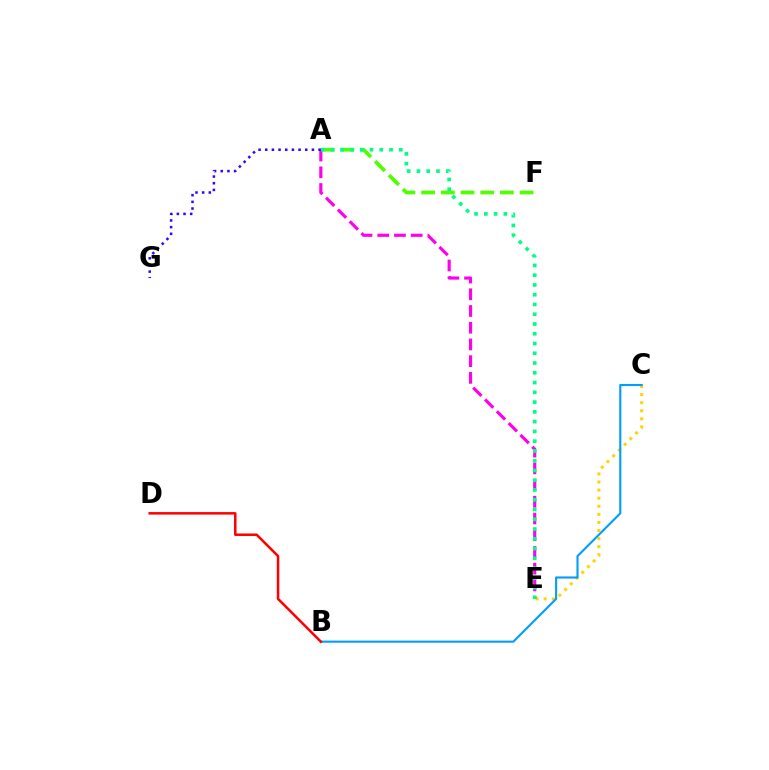{('A', 'F'): [{'color': '#4fff00', 'line_style': 'dashed', 'thickness': 2.67}], ('C', 'E'): [{'color': '#ffd500', 'line_style': 'dotted', 'thickness': 2.2}], ('A', 'E'): [{'color': '#ff00ed', 'line_style': 'dashed', 'thickness': 2.27}, {'color': '#00ff86', 'line_style': 'dotted', 'thickness': 2.65}], ('B', 'C'): [{'color': '#009eff', 'line_style': 'solid', 'thickness': 1.52}], ('B', 'D'): [{'color': '#ff0000', 'line_style': 'solid', 'thickness': 1.81}], ('A', 'G'): [{'color': '#3700ff', 'line_style': 'dotted', 'thickness': 1.81}]}